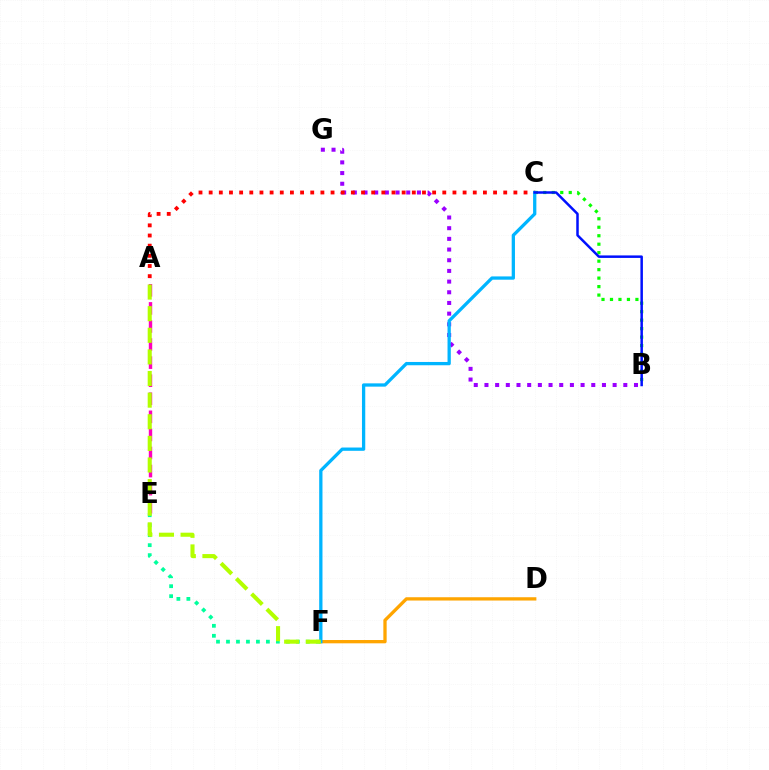{('E', 'F'): [{'color': '#00ff9d', 'line_style': 'dotted', 'thickness': 2.71}], ('D', 'F'): [{'color': '#ffa500', 'line_style': 'solid', 'thickness': 2.38}], ('B', 'G'): [{'color': '#9b00ff', 'line_style': 'dotted', 'thickness': 2.9}], ('B', 'C'): [{'color': '#08ff00', 'line_style': 'dotted', 'thickness': 2.3}, {'color': '#0010ff', 'line_style': 'solid', 'thickness': 1.8}], ('A', 'E'): [{'color': '#ff00bd', 'line_style': 'dashed', 'thickness': 2.45}], ('A', 'C'): [{'color': '#ff0000', 'line_style': 'dotted', 'thickness': 2.76}], ('C', 'F'): [{'color': '#00b5ff', 'line_style': 'solid', 'thickness': 2.36}], ('A', 'F'): [{'color': '#b3ff00', 'line_style': 'dashed', 'thickness': 2.94}]}